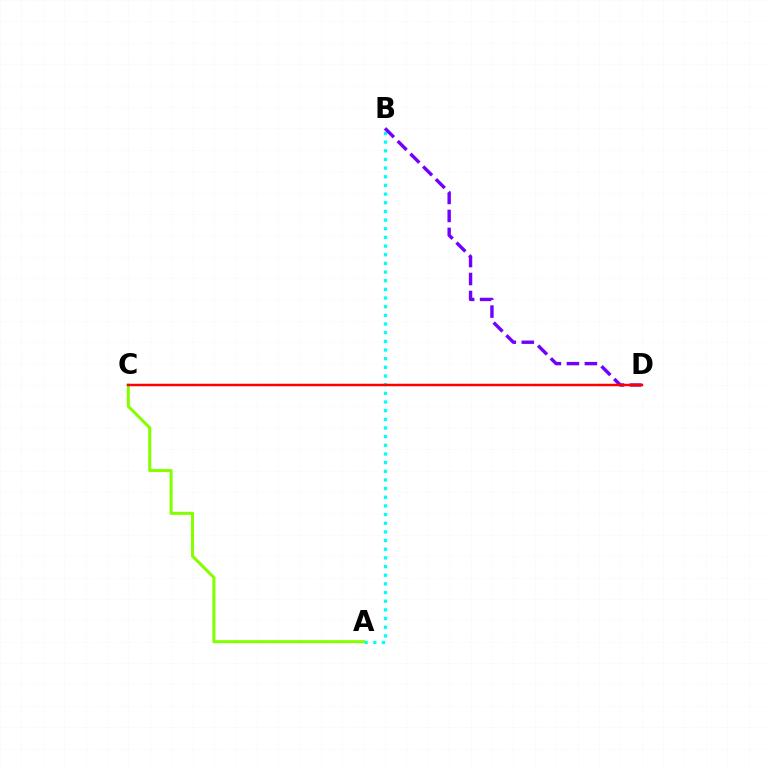{('A', 'B'): [{'color': '#00fff6', 'line_style': 'dotted', 'thickness': 2.35}], ('B', 'D'): [{'color': '#7200ff', 'line_style': 'dashed', 'thickness': 2.44}], ('A', 'C'): [{'color': '#84ff00', 'line_style': 'solid', 'thickness': 2.19}], ('C', 'D'): [{'color': '#ff0000', 'line_style': 'solid', 'thickness': 1.78}]}